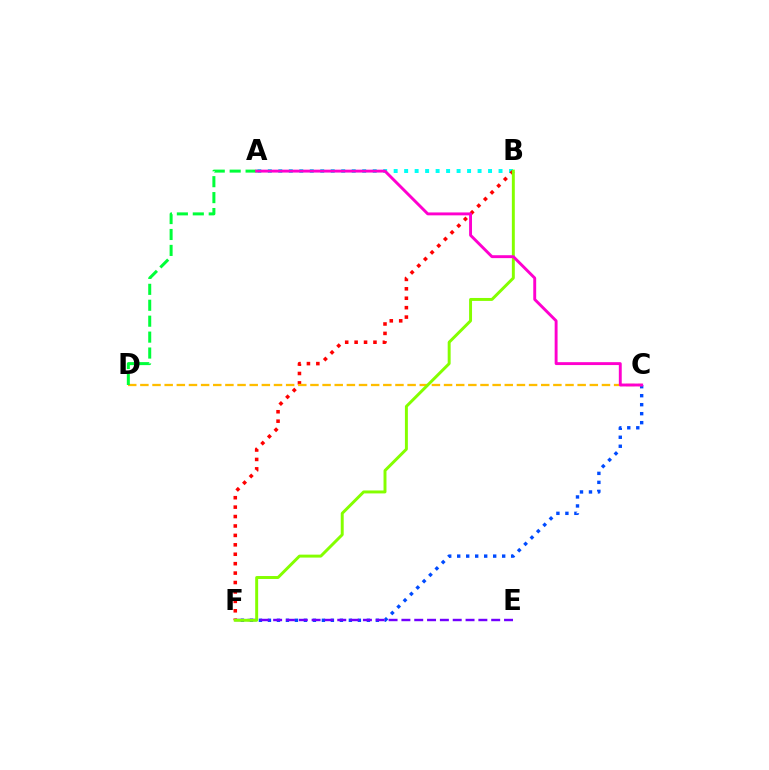{('C', 'F'): [{'color': '#004bff', 'line_style': 'dotted', 'thickness': 2.44}], ('E', 'F'): [{'color': '#7200ff', 'line_style': 'dashed', 'thickness': 1.74}], ('A', 'B'): [{'color': '#00fff6', 'line_style': 'dotted', 'thickness': 2.85}], ('B', 'F'): [{'color': '#ff0000', 'line_style': 'dotted', 'thickness': 2.56}, {'color': '#84ff00', 'line_style': 'solid', 'thickness': 2.12}], ('C', 'D'): [{'color': '#ffbd00', 'line_style': 'dashed', 'thickness': 1.65}], ('A', 'D'): [{'color': '#00ff39', 'line_style': 'dashed', 'thickness': 2.16}], ('A', 'C'): [{'color': '#ff00cf', 'line_style': 'solid', 'thickness': 2.09}]}